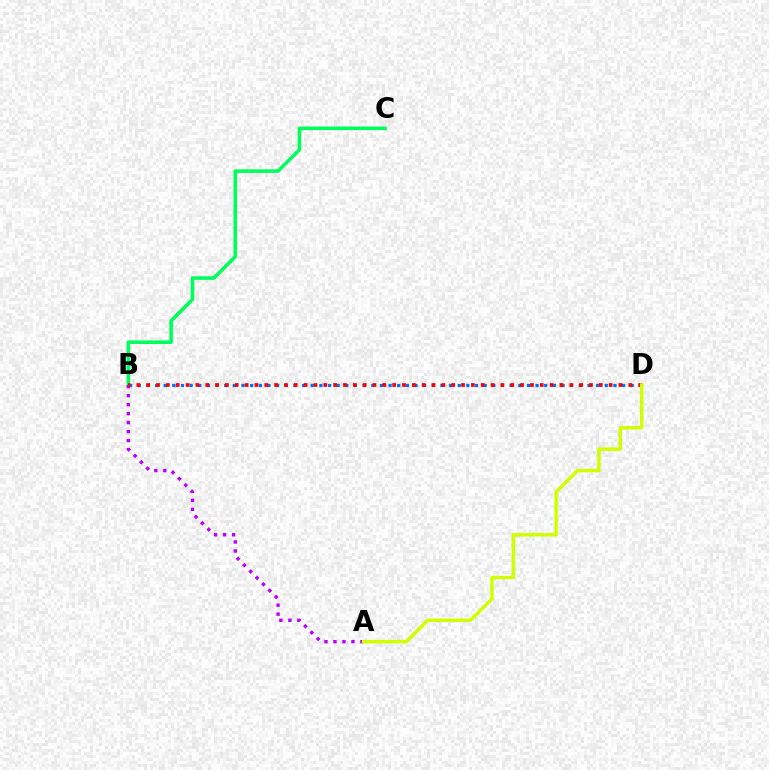{('B', 'D'): [{'color': '#0074ff', 'line_style': 'dotted', 'thickness': 2.35}, {'color': '#ff0000', 'line_style': 'dotted', 'thickness': 2.67}], ('B', 'C'): [{'color': '#00ff5c', 'line_style': 'solid', 'thickness': 2.58}], ('A', 'B'): [{'color': '#b900ff', 'line_style': 'dotted', 'thickness': 2.44}], ('A', 'D'): [{'color': '#d1ff00', 'line_style': 'solid', 'thickness': 2.5}]}